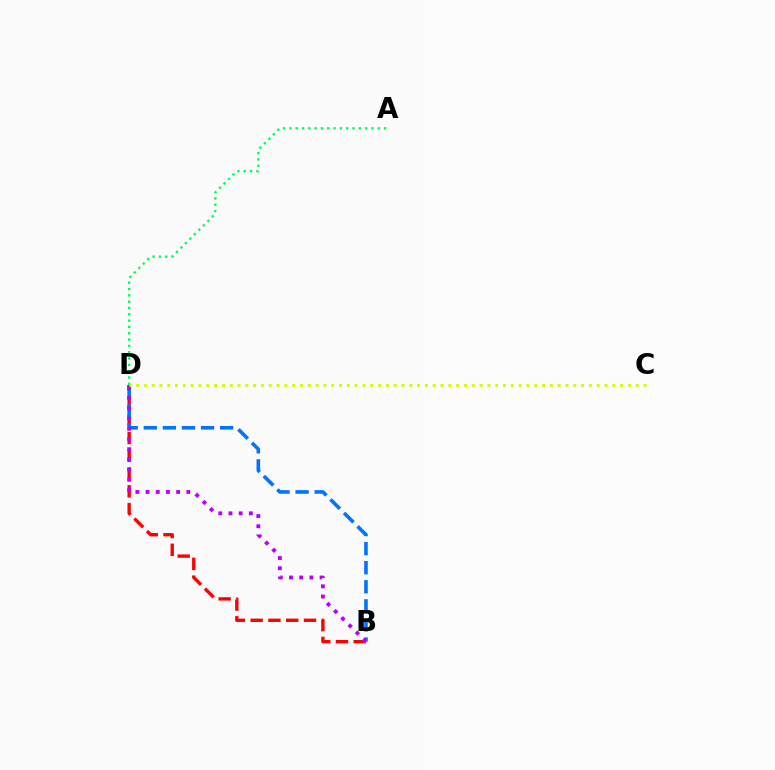{('B', 'D'): [{'color': '#ff0000', 'line_style': 'dashed', 'thickness': 2.42}, {'color': '#0074ff', 'line_style': 'dashed', 'thickness': 2.59}, {'color': '#b900ff', 'line_style': 'dotted', 'thickness': 2.77}], ('A', 'D'): [{'color': '#00ff5c', 'line_style': 'dotted', 'thickness': 1.72}], ('C', 'D'): [{'color': '#d1ff00', 'line_style': 'dotted', 'thickness': 2.12}]}